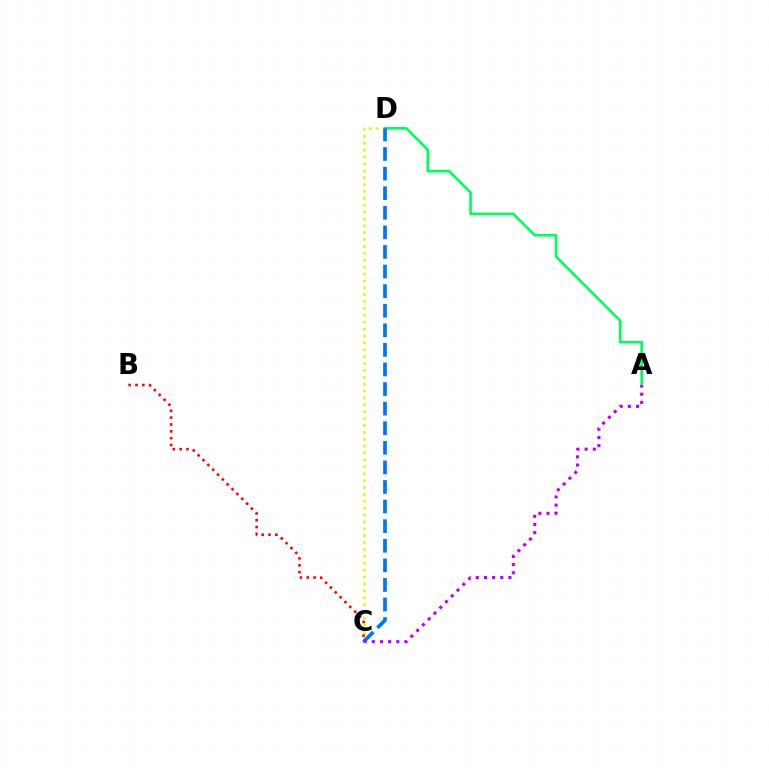{('C', 'D'): [{'color': '#d1ff00', 'line_style': 'dotted', 'thickness': 1.87}, {'color': '#0074ff', 'line_style': 'dashed', 'thickness': 2.66}], ('A', 'D'): [{'color': '#00ff5c', 'line_style': 'solid', 'thickness': 1.9}], ('A', 'C'): [{'color': '#b900ff', 'line_style': 'dotted', 'thickness': 2.22}], ('B', 'C'): [{'color': '#ff0000', 'line_style': 'dotted', 'thickness': 1.86}]}